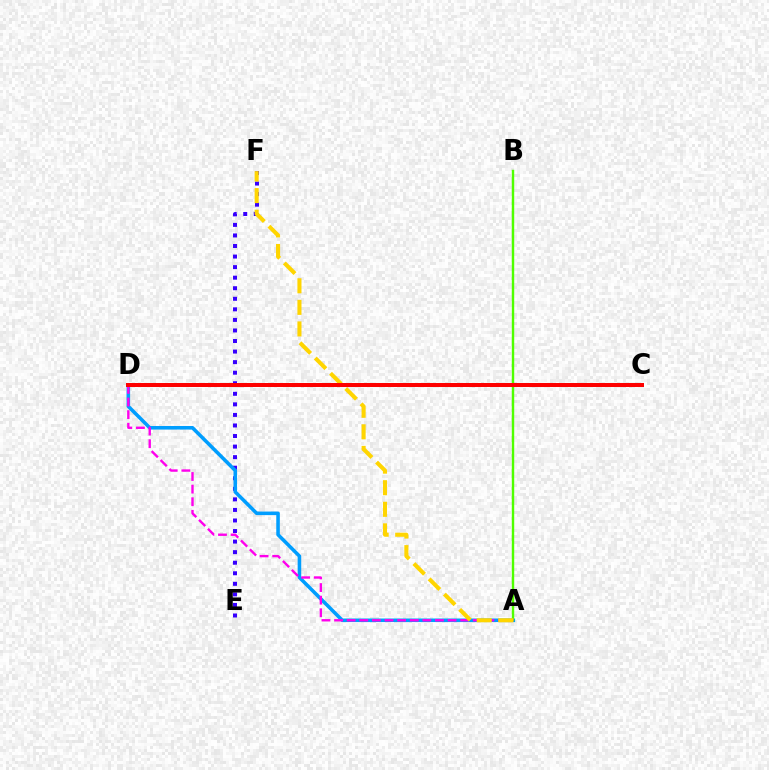{('E', 'F'): [{'color': '#3700ff', 'line_style': 'dotted', 'thickness': 2.87}], ('A', 'D'): [{'color': '#009eff', 'line_style': 'solid', 'thickness': 2.57}, {'color': '#ff00ed', 'line_style': 'dashed', 'thickness': 1.71}], ('A', 'B'): [{'color': '#4fff00', 'line_style': 'solid', 'thickness': 1.75}], ('C', 'D'): [{'color': '#00ff86', 'line_style': 'solid', 'thickness': 2.64}, {'color': '#ff0000', 'line_style': 'solid', 'thickness': 2.86}], ('A', 'F'): [{'color': '#ffd500', 'line_style': 'dashed', 'thickness': 2.93}]}